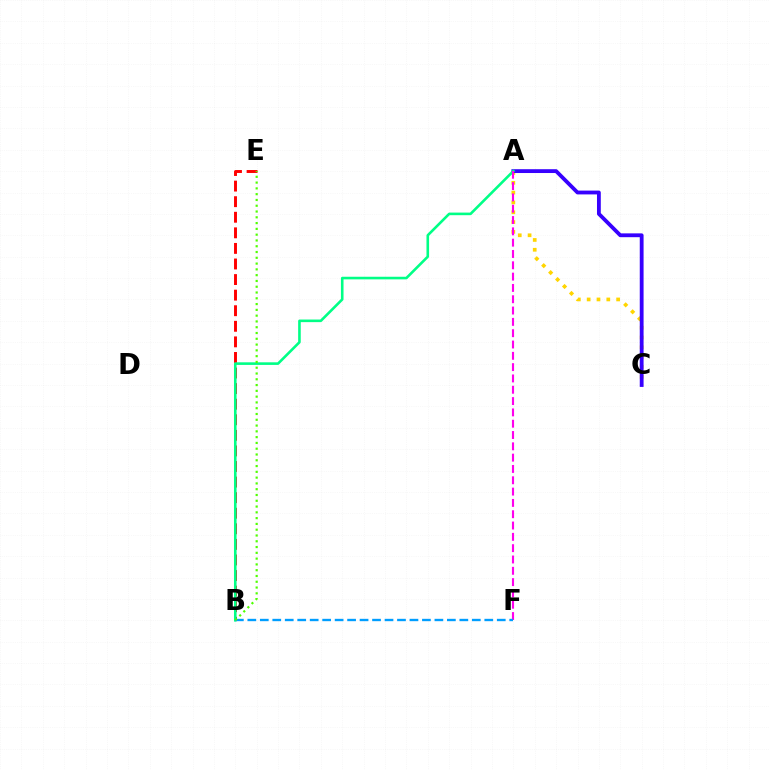{('A', 'C'): [{'color': '#ffd500', 'line_style': 'dotted', 'thickness': 2.67}, {'color': '#3700ff', 'line_style': 'solid', 'thickness': 2.75}], ('B', 'E'): [{'color': '#ff0000', 'line_style': 'dashed', 'thickness': 2.12}, {'color': '#4fff00', 'line_style': 'dotted', 'thickness': 1.57}], ('A', 'B'): [{'color': '#00ff86', 'line_style': 'solid', 'thickness': 1.87}], ('A', 'F'): [{'color': '#ff00ed', 'line_style': 'dashed', 'thickness': 1.54}], ('B', 'F'): [{'color': '#009eff', 'line_style': 'dashed', 'thickness': 1.69}]}